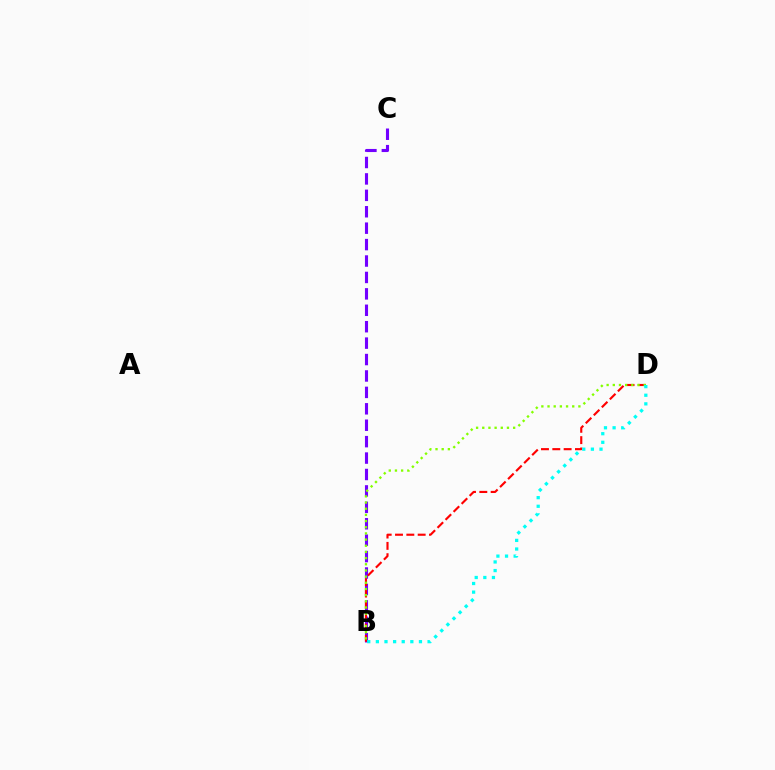{('B', 'C'): [{'color': '#7200ff', 'line_style': 'dashed', 'thickness': 2.23}], ('B', 'D'): [{'color': '#ff0000', 'line_style': 'dashed', 'thickness': 1.54}, {'color': '#84ff00', 'line_style': 'dotted', 'thickness': 1.68}, {'color': '#00fff6', 'line_style': 'dotted', 'thickness': 2.34}]}